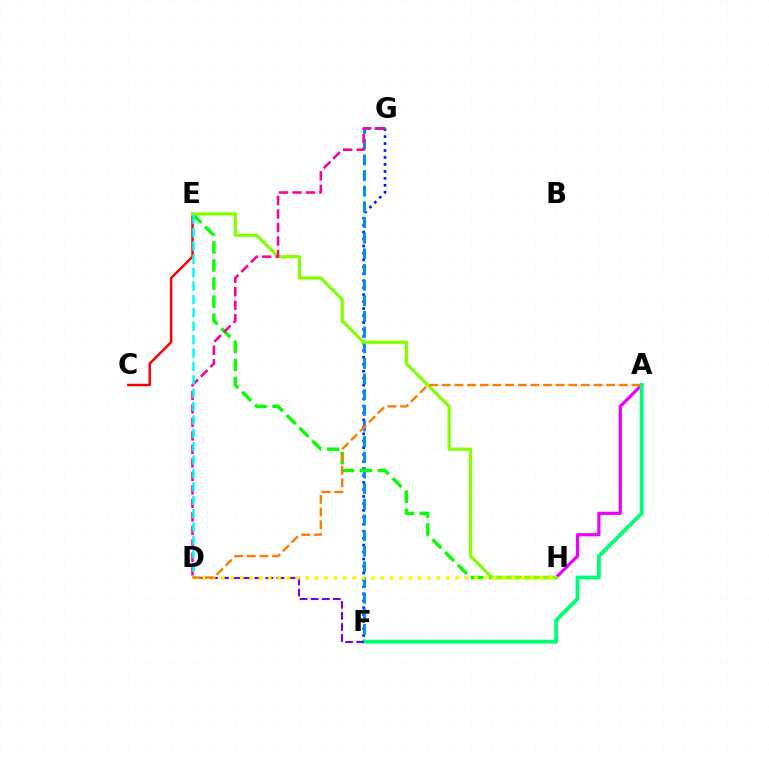{('C', 'E'): [{'color': '#ff0000', 'line_style': 'solid', 'thickness': 1.77}], ('F', 'G'): [{'color': '#0010ff', 'line_style': 'dotted', 'thickness': 1.89}, {'color': '#008cff', 'line_style': 'dashed', 'thickness': 2.13}], ('A', 'H'): [{'color': '#ee00ff', 'line_style': 'solid', 'thickness': 2.31}], ('E', 'H'): [{'color': '#08ff00', 'line_style': 'dashed', 'thickness': 2.45}, {'color': '#84ff00', 'line_style': 'solid', 'thickness': 2.33}], ('A', 'F'): [{'color': '#00ff74', 'line_style': 'solid', 'thickness': 2.76}], ('D', 'F'): [{'color': '#7200ff', 'line_style': 'dashed', 'thickness': 1.5}], ('D', 'H'): [{'color': '#fcf500', 'line_style': 'dotted', 'thickness': 2.55}], ('D', 'G'): [{'color': '#ff0094', 'line_style': 'dashed', 'thickness': 1.83}], ('D', 'E'): [{'color': '#00fff6', 'line_style': 'dashed', 'thickness': 1.82}], ('A', 'D'): [{'color': '#ff7c00', 'line_style': 'dashed', 'thickness': 1.72}]}